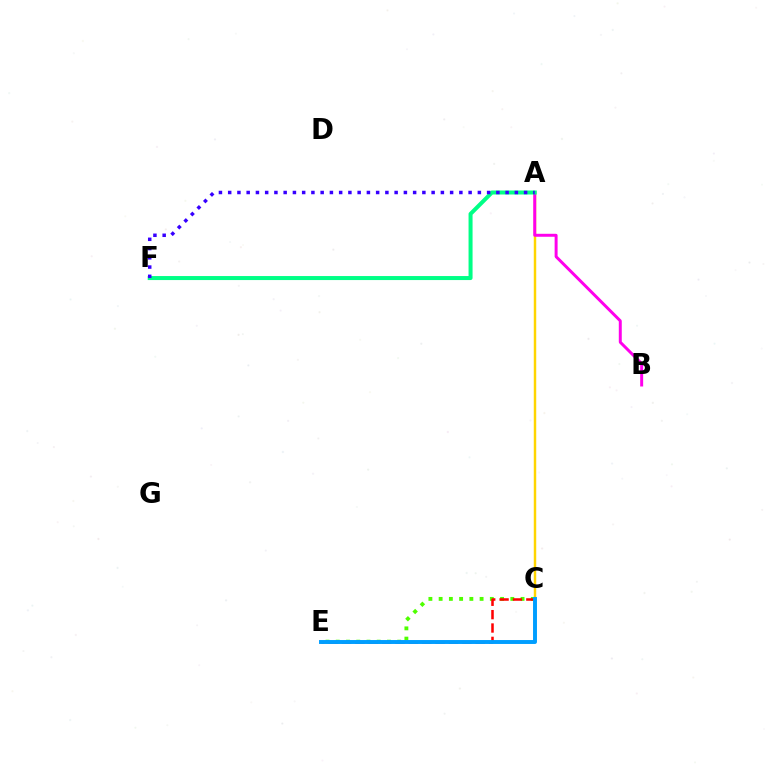{('A', 'C'): [{'color': '#ffd500', 'line_style': 'solid', 'thickness': 1.77}], ('A', 'B'): [{'color': '#ff00ed', 'line_style': 'solid', 'thickness': 2.14}], ('C', 'E'): [{'color': '#4fff00', 'line_style': 'dotted', 'thickness': 2.78}, {'color': '#ff0000', 'line_style': 'dashed', 'thickness': 1.82}, {'color': '#009eff', 'line_style': 'solid', 'thickness': 2.83}], ('A', 'F'): [{'color': '#00ff86', 'line_style': 'solid', 'thickness': 2.89}, {'color': '#3700ff', 'line_style': 'dotted', 'thickness': 2.51}]}